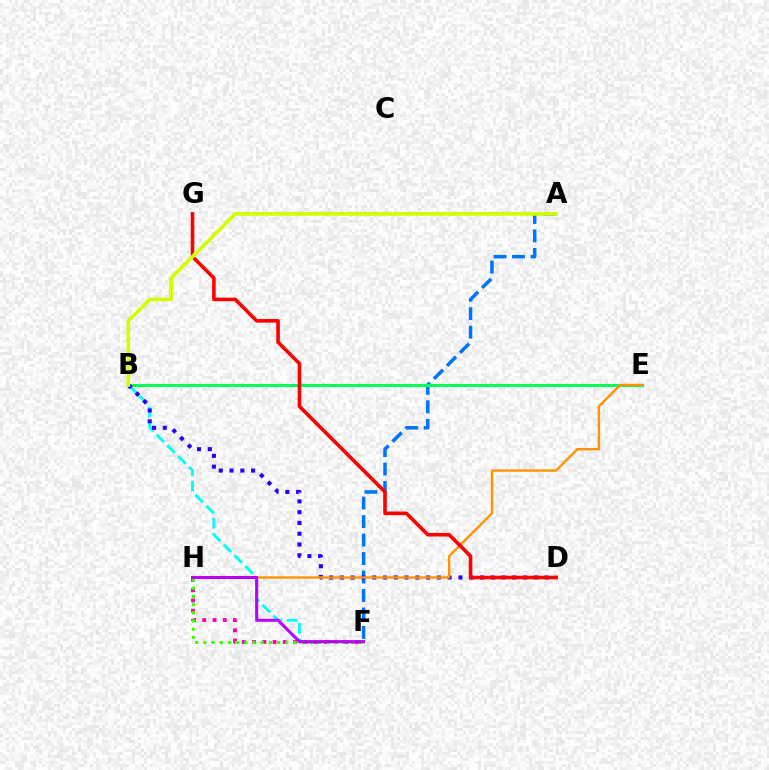{('F', 'H'): [{'color': '#ff00ac', 'line_style': 'dotted', 'thickness': 2.79}, {'color': '#3dff00', 'line_style': 'dotted', 'thickness': 2.23}, {'color': '#b900ff', 'line_style': 'solid', 'thickness': 2.19}], ('B', 'F'): [{'color': '#00fff6', 'line_style': 'dashed', 'thickness': 2.08}], ('A', 'F'): [{'color': '#0074ff', 'line_style': 'dashed', 'thickness': 2.51}], ('B', 'E'): [{'color': '#00ff5c', 'line_style': 'solid', 'thickness': 2.22}], ('B', 'D'): [{'color': '#2500ff', 'line_style': 'dotted', 'thickness': 2.93}], ('E', 'H'): [{'color': '#ff9400', 'line_style': 'solid', 'thickness': 1.73}], ('D', 'G'): [{'color': '#ff0000', 'line_style': 'solid', 'thickness': 2.59}], ('A', 'B'): [{'color': '#d1ff00', 'line_style': 'solid', 'thickness': 2.62}]}